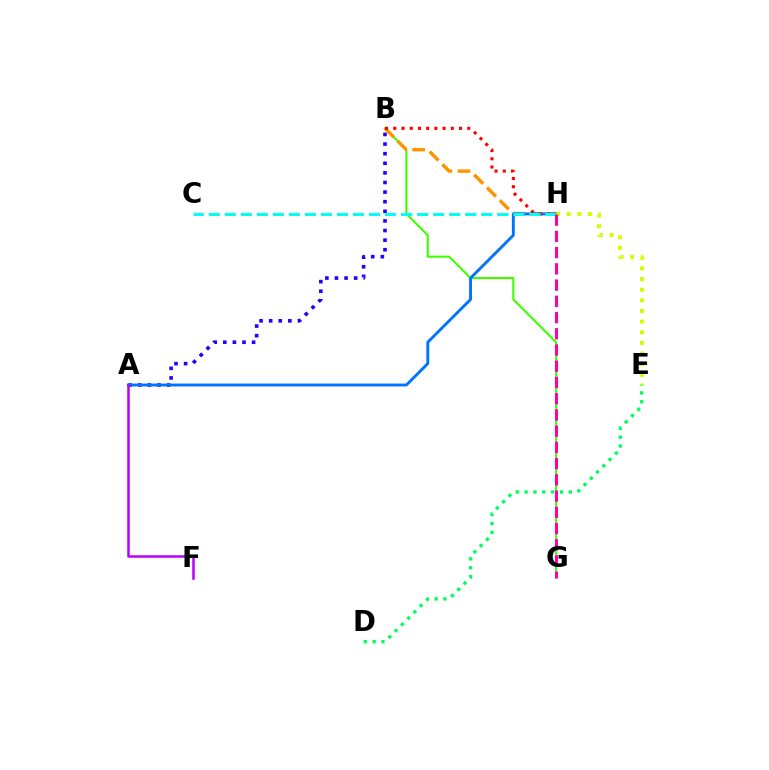{('B', 'G'): [{'color': '#3dff00', 'line_style': 'solid', 'thickness': 1.51}], ('D', 'E'): [{'color': '#00ff5c', 'line_style': 'dotted', 'thickness': 2.41}], ('B', 'H'): [{'color': '#ff9400', 'line_style': 'dashed', 'thickness': 2.46}, {'color': '#ff0000', 'line_style': 'dotted', 'thickness': 2.23}], ('A', 'B'): [{'color': '#2500ff', 'line_style': 'dotted', 'thickness': 2.61}], ('A', 'H'): [{'color': '#0074ff', 'line_style': 'solid', 'thickness': 2.07}], ('A', 'F'): [{'color': '#b900ff', 'line_style': 'solid', 'thickness': 1.81}], ('E', 'H'): [{'color': '#d1ff00', 'line_style': 'dotted', 'thickness': 2.89}], ('C', 'H'): [{'color': '#00fff6', 'line_style': 'dashed', 'thickness': 2.18}], ('G', 'H'): [{'color': '#ff00ac', 'line_style': 'dashed', 'thickness': 2.21}]}